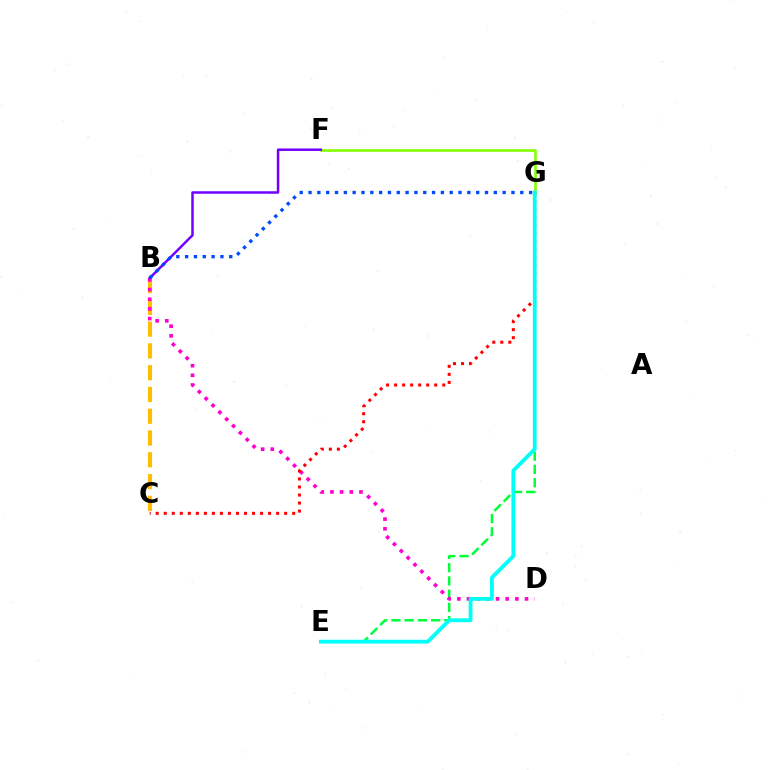{('B', 'C'): [{'color': '#ffbd00', 'line_style': 'dashed', 'thickness': 2.96}], ('F', 'G'): [{'color': '#84ff00', 'line_style': 'solid', 'thickness': 1.89}], ('E', 'G'): [{'color': '#00ff39', 'line_style': 'dashed', 'thickness': 1.8}, {'color': '#00fff6', 'line_style': 'solid', 'thickness': 2.75}], ('B', 'D'): [{'color': '#ff00cf', 'line_style': 'dotted', 'thickness': 2.63}], ('B', 'F'): [{'color': '#7200ff', 'line_style': 'solid', 'thickness': 1.8}], ('B', 'G'): [{'color': '#004bff', 'line_style': 'dotted', 'thickness': 2.4}], ('C', 'G'): [{'color': '#ff0000', 'line_style': 'dotted', 'thickness': 2.18}]}